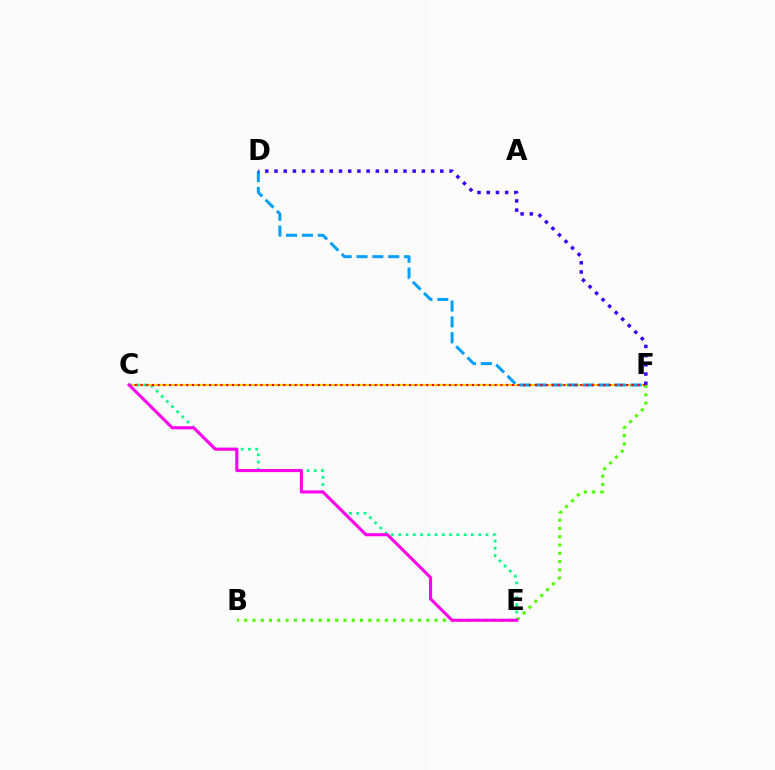{('C', 'F'): [{'color': '#ffd500', 'line_style': 'solid', 'thickness': 1.53}, {'color': '#ff0000', 'line_style': 'dotted', 'thickness': 1.55}], ('C', 'E'): [{'color': '#00ff86', 'line_style': 'dotted', 'thickness': 1.97}, {'color': '#ff00ed', 'line_style': 'solid', 'thickness': 2.22}], ('B', 'F'): [{'color': '#4fff00', 'line_style': 'dotted', 'thickness': 2.25}], ('D', 'F'): [{'color': '#009eff', 'line_style': 'dashed', 'thickness': 2.15}, {'color': '#3700ff', 'line_style': 'dotted', 'thickness': 2.5}]}